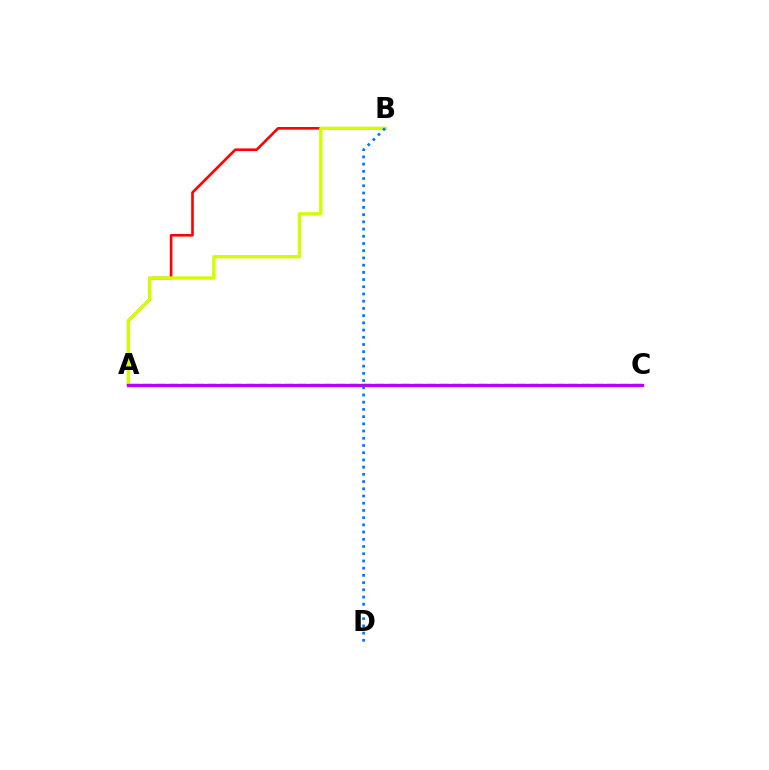{('A', 'B'): [{'color': '#ff0000', 'line_style': 'solid', 'thickness': 1.9}, {'color': '#d1ff00', 'line_style': 'solid', 'thickness': 2.42}], ('A', 'C'): [{'color': '#00ff5c', 'line_style': 'dashed', 'thickness': 1.75}, {'color': '#b900ff', 'line_style': 'solid', 'thickness': 2.38}], ('B', 'D'): [{'color': '#0074ff', 'line_style': 'dotted', 'thickness': 1.96}]}